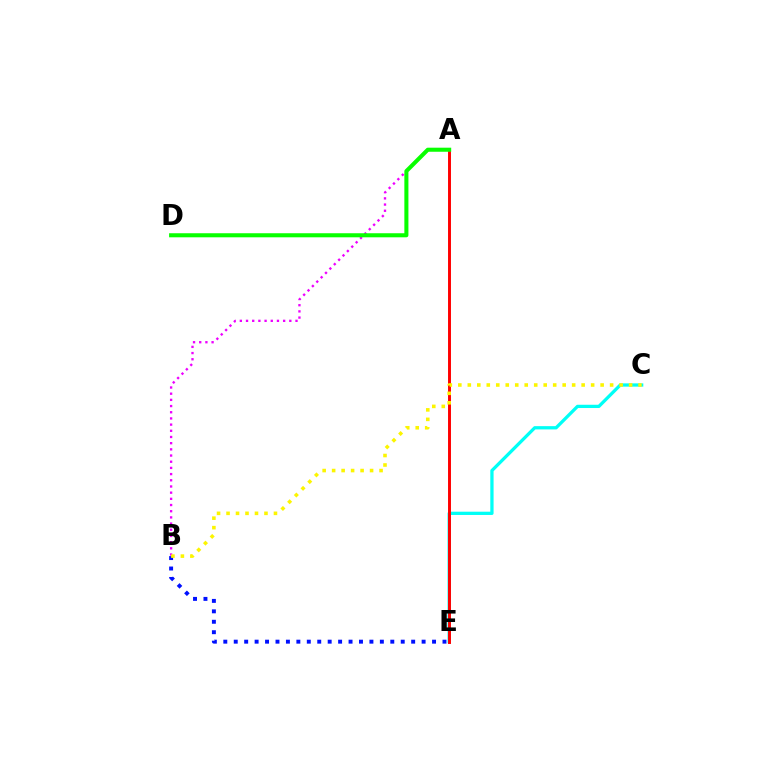{('C', 'E'): [{'color': '#00fff6', 'line_style': 'solid', 'thickness': 2.36}], ('A', 'B'): [{'color': '#ee00ff', 'line_style': 'dotted', 'thickness': 1.68}], ('A', 'E'): [{'color': '#ff0000', 'line_style': 'solid', 'thickness': 2.11}], ('A', 'D'): [{'color': '#08ff00', 'line_style': 'solid', 'thickness': 2.92}], ('B', 'E'): [{'color': '#0010ff', 'line_style': 'dotted', 'thickness': 2.84}], ('B', 'C'): [{'color': '#fcf500', 'line_style': 'dotted', 'thickness': 2.58}]}